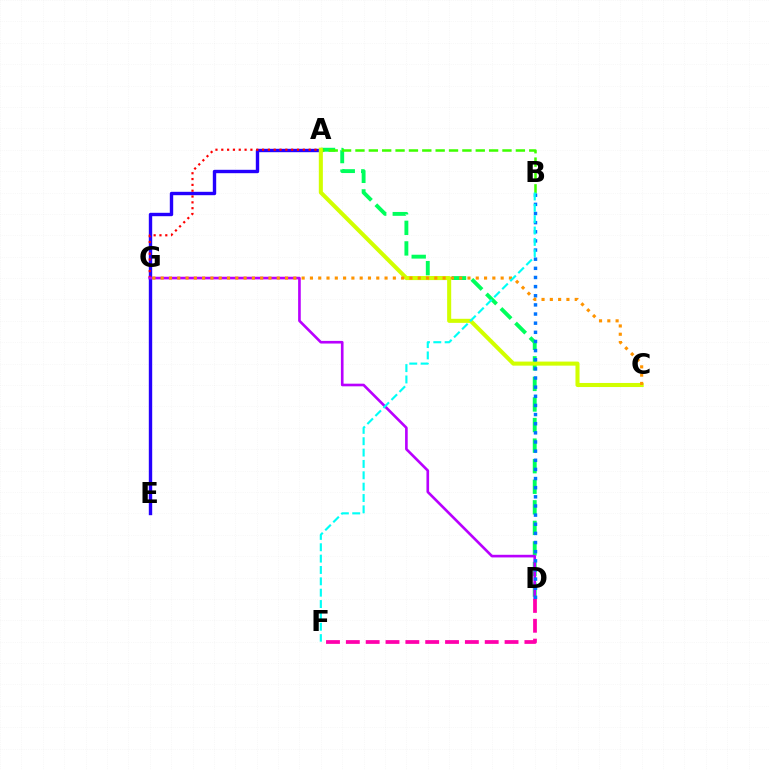{('A', 'D'): [{'color': '#00ff5c', 'line_style': 'dashed', 'thickness': 2.79}], ('A', 'E'): [{'color': '#2500ff', 'line_style': 'solid', 'thickness': 2.44}], ('A', 'B'): [{'color': '#3dff00', 'line_style': 'dashed', 'thickness': 1.82}], ('A', 'G'): [{'color': '#ff0000', 'line_style': 'dotted', 'thickness': 1.58}], ('A', 'C'): [{'color': '#d1ff00', 'line_style': 'solid', 'thickness': 2.92}], ('D', 'G'): [{'color': '#b900ff', 'line_style': 'solid', 'thickness': 1.9}], ('B', 'D'): [{'color': '#0074ff', 'line_style': 'dotted', 'thickness': 2.48}], ('C', 'G'): [{'color': '#ff9400', 'line_style': 'dotted', 'thickness': 2.25}], ('B', 'F'): [{'color': '#00fff6', 'line_style': 'dashed', 'thickness': 1.54}], ('D', 'F'): [{'color': '#ff00ac', 'line_style': 'dashed', 'thickness': 2.7}]}